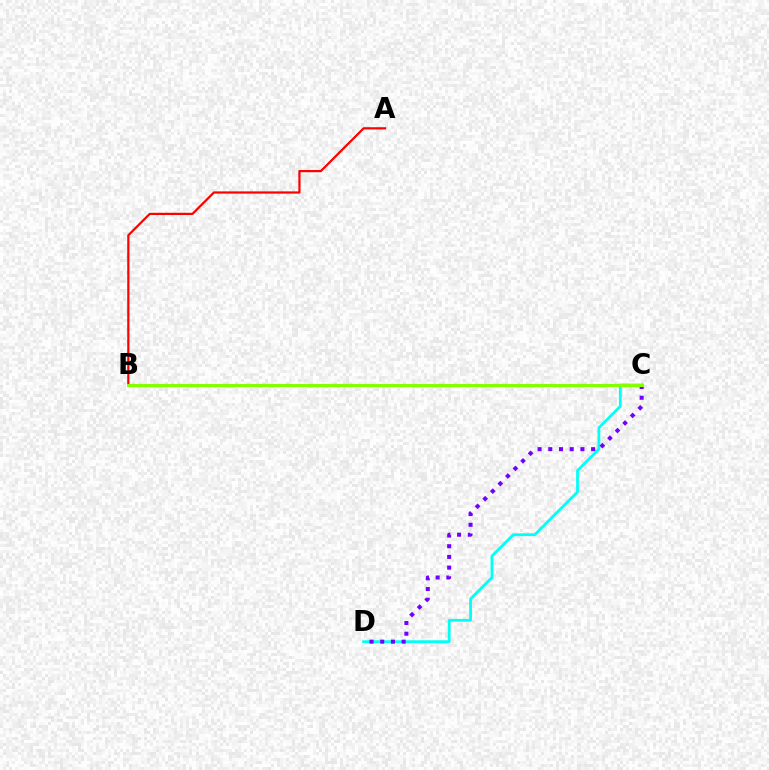{('A', 'B'): [{'color': '#ff0000', 'line_style': 'solid', 'thickness': 1.6}], ('C', 'D'): [{'color': '#00fff6', 'line_style': 'solid', 'thickness': 2.0}, {'color': '#7200ff', 'line_style': 'dotted', 'thickness': 2.91}], ('B', 'C'): [{'color': '#84ff00', 'line_style': 'solid', 'thickness': 2.22}]}